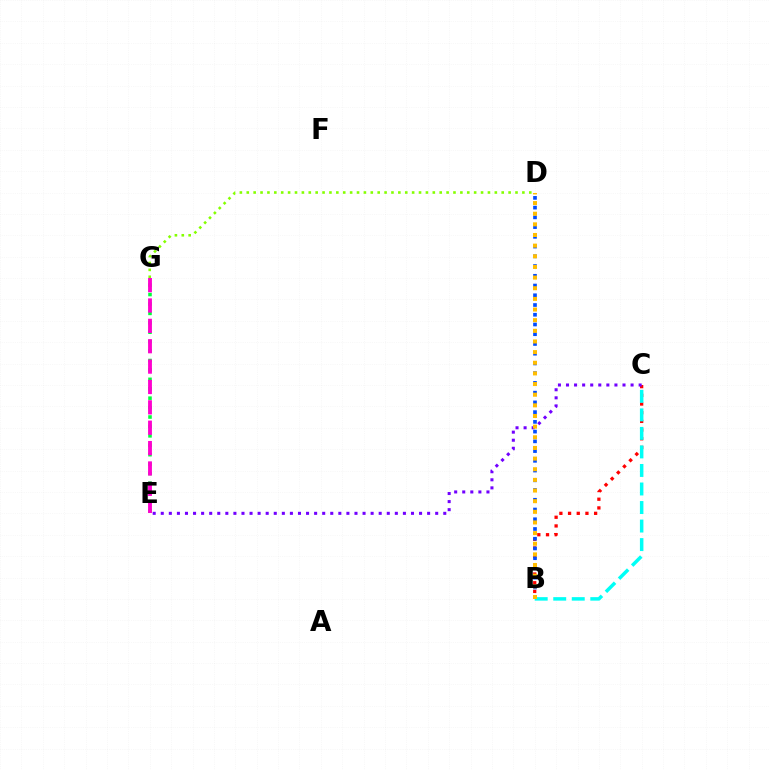{('B', 'C'): [{'color': '#ff0000', 'line_style': 'dotted', 'thickness': 2.36}, {'color': '#00fff6', 'line_style': 'dashed', 'thickness': 2.52}], ('C', 'E'): [{'color': '#7200ff', 'line_style': 'dotted', 'thickness': 2.19}], ('E', 'G'): [{'color': '#00ff39', 'line_style': 'dotted', 'thickness': 2.56}, {'color': '#ff00cf', 'line_style': 'dashed', 'thickness': 2.77}], ('B', 'D'): [{'color': '#004bff', 'line_style': 'dotted', 'thickness': 2.65}, {'color': '#ffbd00', 'line_style': 'dotted', 'thickness': 2.89}], ('D', 'G'): [{'color': '#84ff00', 'line_style': 'dotted', 'thickness': 1.87}]}